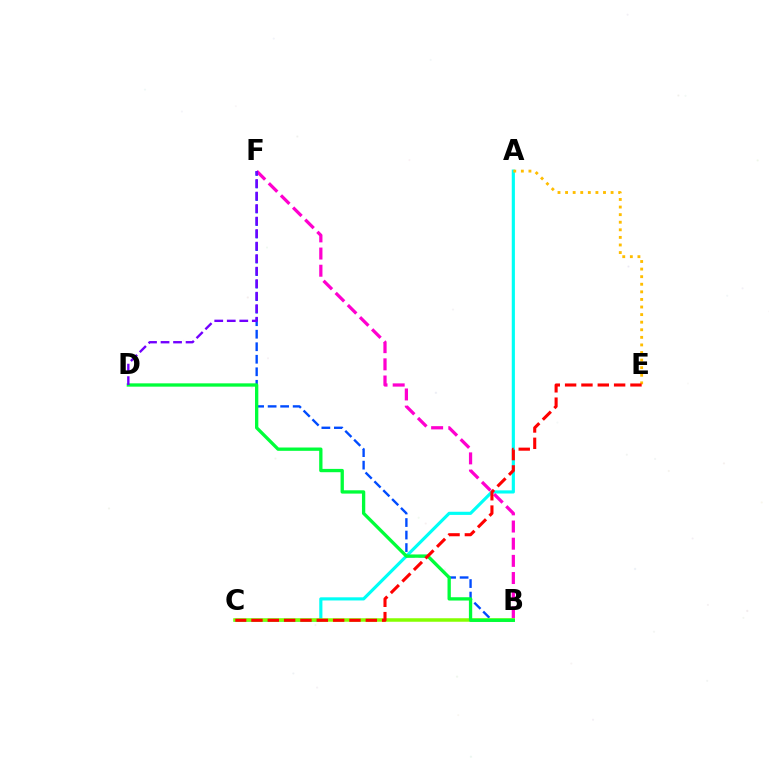{('A', 'C'): [{'color': '#00fff6', 'line_style': 'solid', 'thickness': 2.27}], ('A', 'E'): [{'color': '#ffbd00', 'line_style': 'dotted', 'thickness': 2.06}], ('B', 'F'): [{'color': '#ff00cf', 'line_style': 'dashed', 'thickness': 2.33}, {'color': '#004bff', 'line_style': 'dashed', 'thickness': 1.7}], ('B', 'C'): [{'color': '#84ff00', 'line_style': 'solid', 'thickness': 2.53}], ('B', 'D'): [{'color': '#00ff39', 'line_style': 'solid', 'thickness': 2.38}], ('C', 'E'): [{'color': '#ff0000', 'line_style': 'dashed', 'thickness': 2.22}], ('D', 'F'): [{'color': '#7200ff', 'line_style': 'dashed', 'thickness': 1.7}]}